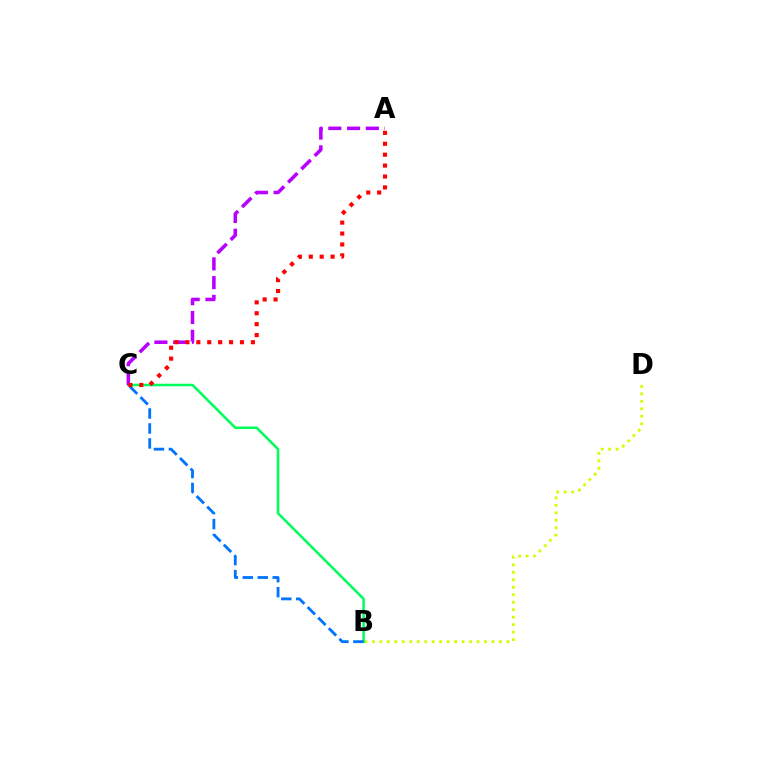{('B', 'D'): [{'color': '#d1ff00', 'line_style': 'dotted', 'thickness': 2.03}], ('B', 'C'): [{'color': '#00ff5c', 'line_style': 'solid', 'thickness': 1.83}, {'color': '#0074ff', 'line_style': 'dashed', 'thickness': 2.03}], ('A', 'C'): [{'color': '#b900ff', 'line_style': 'dashed', 'thickness': 2.55}, {'color': '#ff0000', 'line_style': 'dotted', 'thickness': 2.96}]}